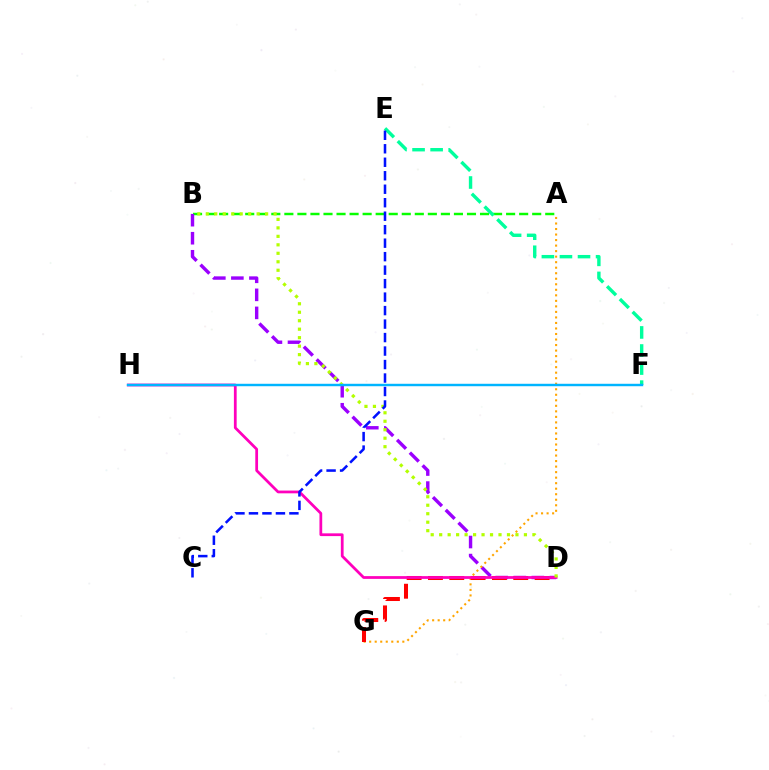{('A', 'B'): [{'color': '#08ff00', 'line_style': 'dashed', 'thickness': 1.77}], ('E', 'F'): [{'color': '#00ff9d', 'line_style': 'dashed', 'thickness': 2.45}], ('B', 'D'): [{'color': '#9b00ff', 'line_style': 'dashed', 'thickness': 2.45}, {'color': '#b3ff00', 'line_style': 'dotted', 'thickness': 2.3}], ('A', 'G'): [{'color': '#ffa500', 'line_style': 'dotted', 'thickness': 1.5}], ('D', 'G'): [{'color': '#ff0000', 'line_style': 'dashed', 'thickness': 2.9}], ('D', 'H'): [{'color': '#ff00bd', 'line_style': 'solid', 'thickness': 1.99}], ('F', 'H'): [{'color': '#00b5ff', 'line_style': 'solid', 'thickness': 1.76}], ('C', 'E'): [{'color': '#0010ff', 'line_style': 'dashed', 'thickness': 1.83}]}